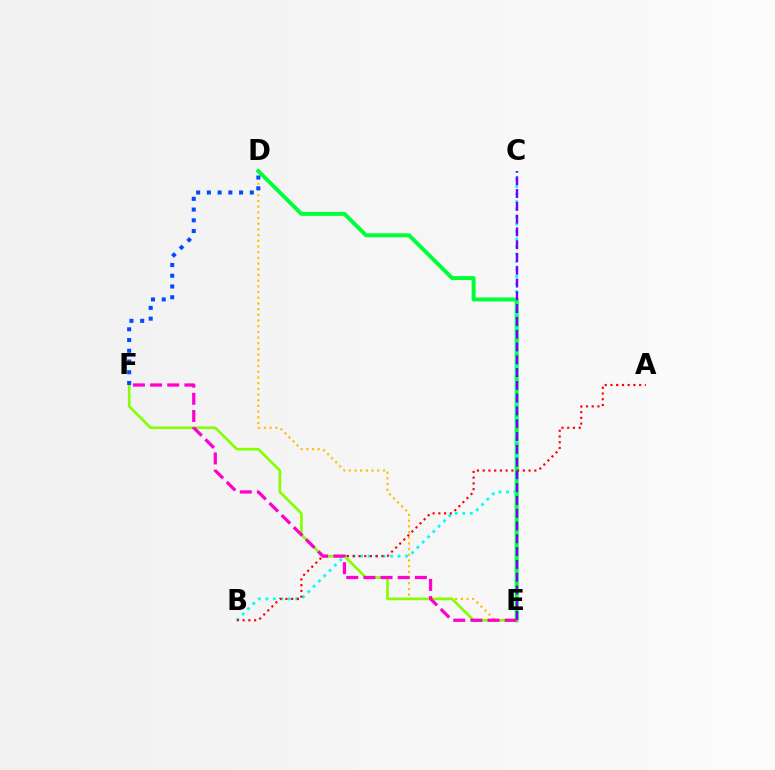{('D', 'E'): [{'color': '#ffbd00', 'line_style': 'dotted', 'thickness': 1.55}, {'color': '#00ff39', 'line_style': 'solid', 'thickness': 2.84}], ('B', 'C'): [{'color': '#00fff6', 'line_style': 'dotted', 'thickness': 2.04}], ('A', 'B'): [{'color': '#ff0000', 'line_style': 'dotted', 'thickness': 1.56}], ('E', 'F'): [{'color': '#84ff00', 'line_style': 'solid', 'thickness': 1.91}, {'color': '#ff00cf', 'line_style': 'dashed', 'thickness': 2.33}], ('C', 'E'): [{'color': '#7200ff', 'line_style': 'dashed', 'thickness': 1.74}], ('D', 'F'): [{'color': '#004bff', 'line_style': 'dotted', 'thickness': 2.92}]}